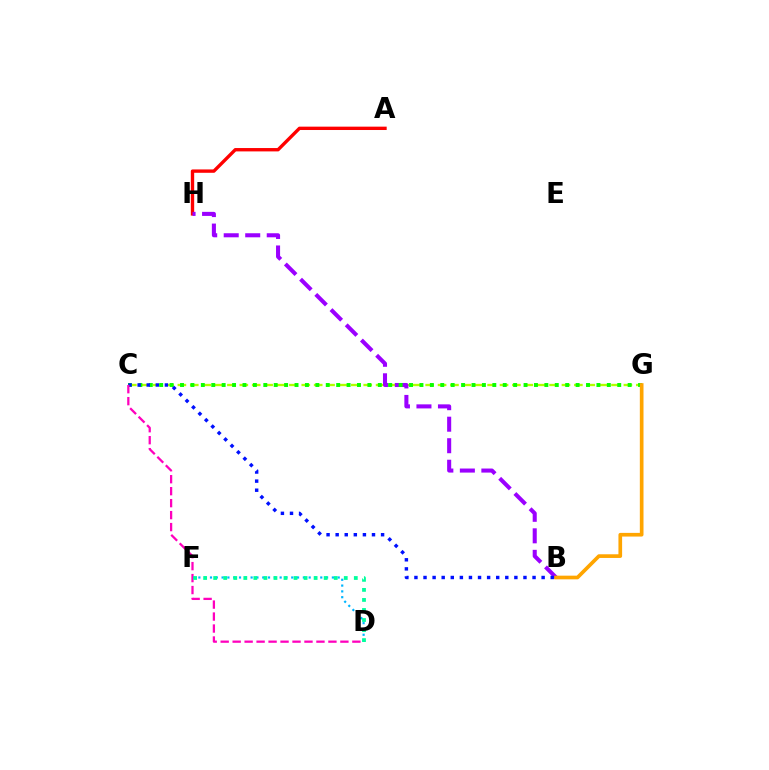{('C', 'G'): [{'color': '#b3ff00', 'line_style': 'dashed', 'thickness': 1.68}, {'color': '#08ff00', 'line_style': 'dotted', 'thickness': 2.83}], ('A', 'H'): [{'color': '#ff0000', 'line_style': 'solid', 'thickness': 2.42}], ('D', 'F'): [{'color': '#00b5ff', 'line_style': 'dotted', 'thickness': 1.58}, {'color': '#00ff9d', 'line_style': 'dotted', 'thickness': 2.73}], ('B', 'H'): [{'color': '#9b00ff', 'line_style': 'dashed', 'thickness': 2.92}], ('B', 'C'): [{'color': '#0010ff', 'line_style': 'dotted', 'thickness': 2.47}], ('B', 'G'): [{'color': '#ffa500', 'line_style': 'solid', 'thickness': 2.65}], ('C', 'D'): [{'color': '#ff00bd', 'line_style': 'dashed', 'thickness': 1.63}]}